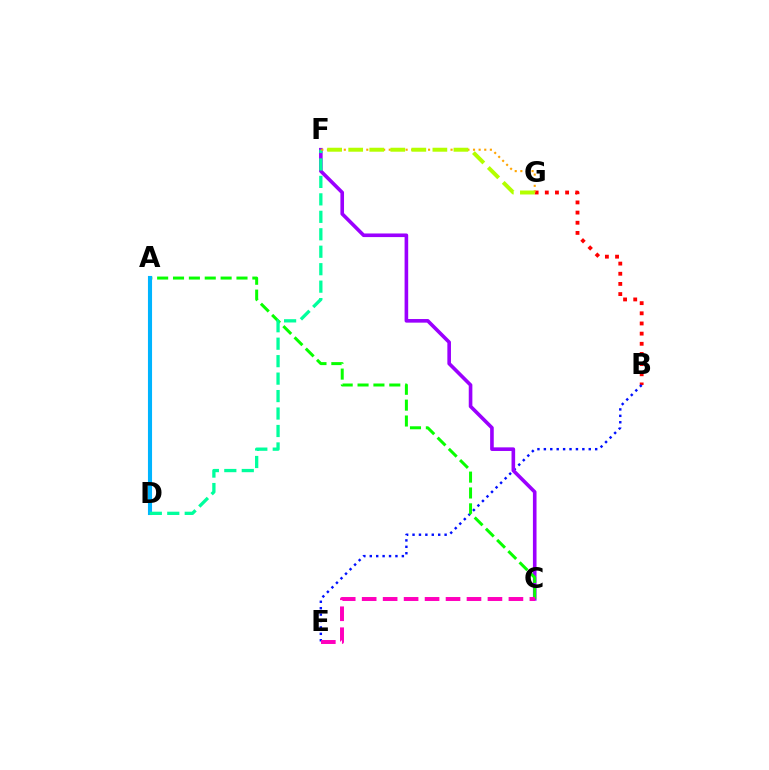{('B', 'G'): [{'color': '#ff0000', 'line_style': 'dotted', 'thickness': 2.76}], ('B', 'E'): [{'color': '#0010ff', 'line_style': 'dotted', 'thickness': 1.74}], ('C', 'F'): [{'color': '#9b00ff', 'line_style': 'solid', 'thickness': 2.6}], ('A', 'C'): [{'color': '#08ff00', 'line_style': 'dashed', 'thickness': 2.16}], ('A', 'D'): [{'color': '#00b5ff', 'line_style': 'solid', 'thickness': 2.95}], ('D', 'F'): [{'color': '#00ff9d', 'line_style': 'dashed', 'thickness': 2.37}], ('C', 'E'): [{'color': '#ff00bd', 'line_style': 'dashed', 'thickness': 2.85}], ('F', 'G'): [{'color': '#ffa500', 'line_style': 'dotted', 'thickness': 1.53}, {'color': '#b3ff00', 'line_style': 'dashed', 'thickness': 2.86}]}